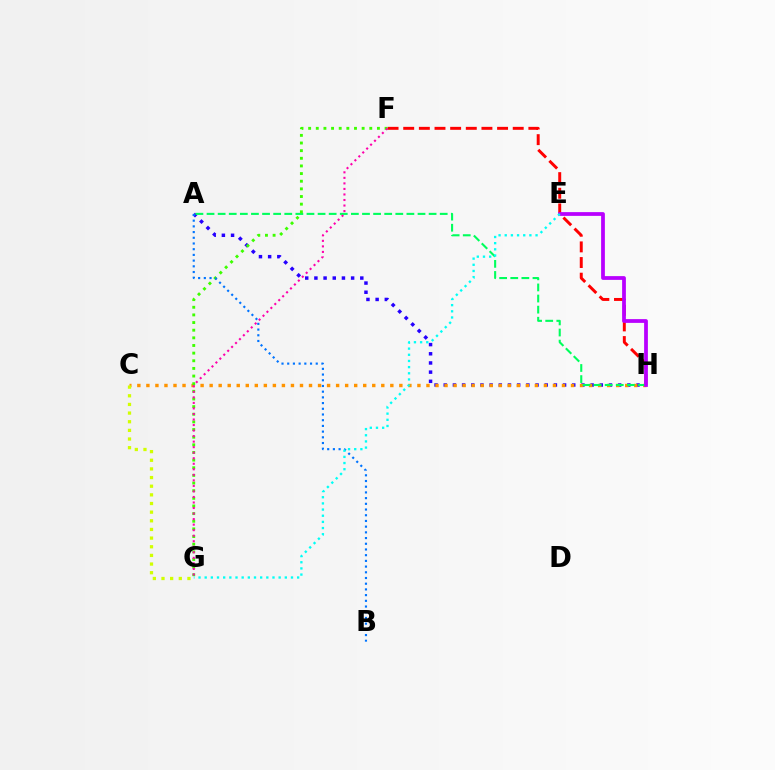{('A', 'H'): [{'color': '#2500ff', 'line_style': 'dotted', 'thickness': 2.49}, {'color': '#00ff5c', 'line_style': 'dashed', 'thickness': 1.51}], ('F', 'H'): [{'color': '#ff0000', 'line_style': 'dashed', 'thickness': 2.13}], ('C', 'H'): [{'color': '#ff9400', 'line_style': 'dotted', 'thickness': 2.45}], ('F', 'G'): [{'color': '#3dff00', 'line_style': 'dotted', 'thickness': 2.08}, {'color': '#ff00ac', 'line_style': 'dotted', 'thickness': 1.5}], ('C', 'G'): [{'color': '#d1ff00', 'line_style': 'dotted', 'thickness': 2.35}], ('A', 'B'): [{'color': '#0074ff', 'line_style': 'dotted', 'thickness': 1.55}], ('E', 'H'): [{'color': '#b900ff', 'line_style': 'solid', 'thickness': 2.71}], ('E', 'G'): [{'color': '#00fff6', 'line_style': 'dotted', 'thickness': 1.67}]}